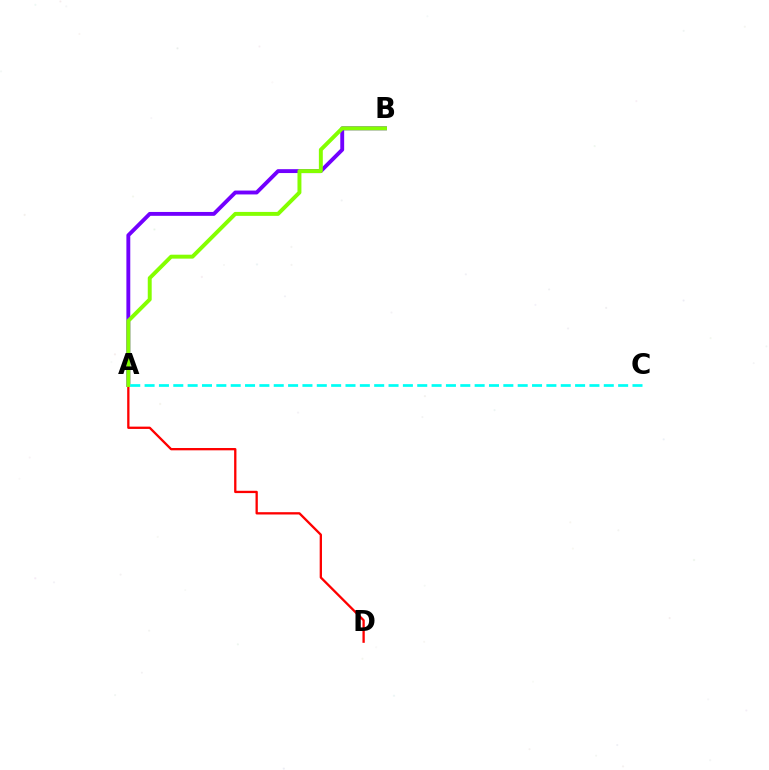{('A', 'B'): [{'color': '#7200ff', 'line_style': 'solid', 'thickness': 2.79}, {'color': '#84ff00', 'line_style': 'solid', 'thickness': 2.84}], ('A', 'D'): [{'color': '#ff0000', 'line_style': 'solid', 'thickness': 1.66}], ('A', 'C'): [{'color': '#00fff6', 'line_style': 'dashed', 'thickness': 1.95}]}